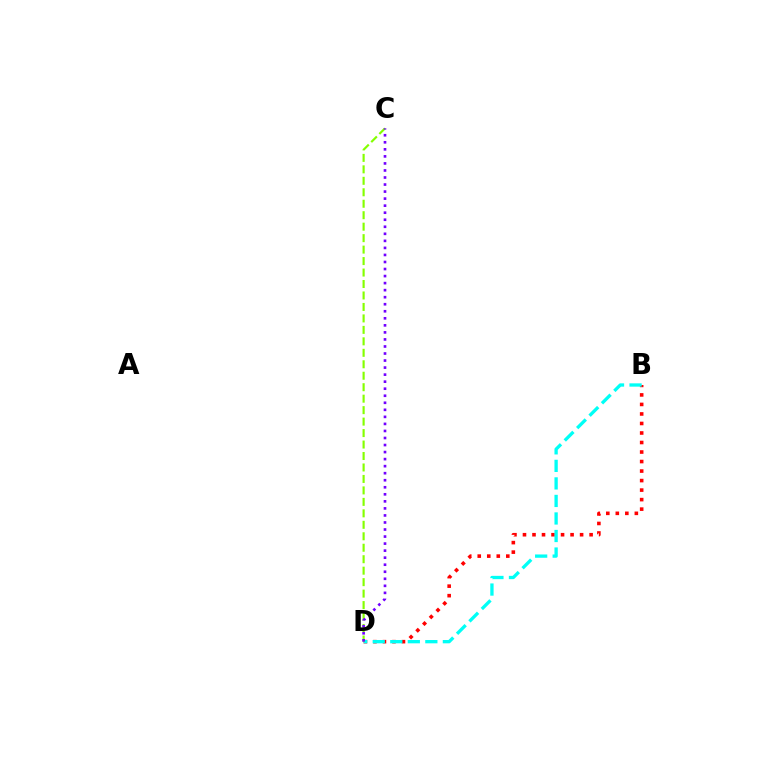{('B', 'D'): [{'color': '#ff0000', 'line_style': 'dotted', 'thickness': 2.59}, {'color': '#00fff6', 'line_style': 'dashed', 'thickness': 2.38}], ('C', 'D'): [{'color': '#84ff00', 'line_style': 'dashed', 'thickness': 1.56}, {'color': '#7200ff', 'line_style': 'dotted', 'thickness': 1.91}]}